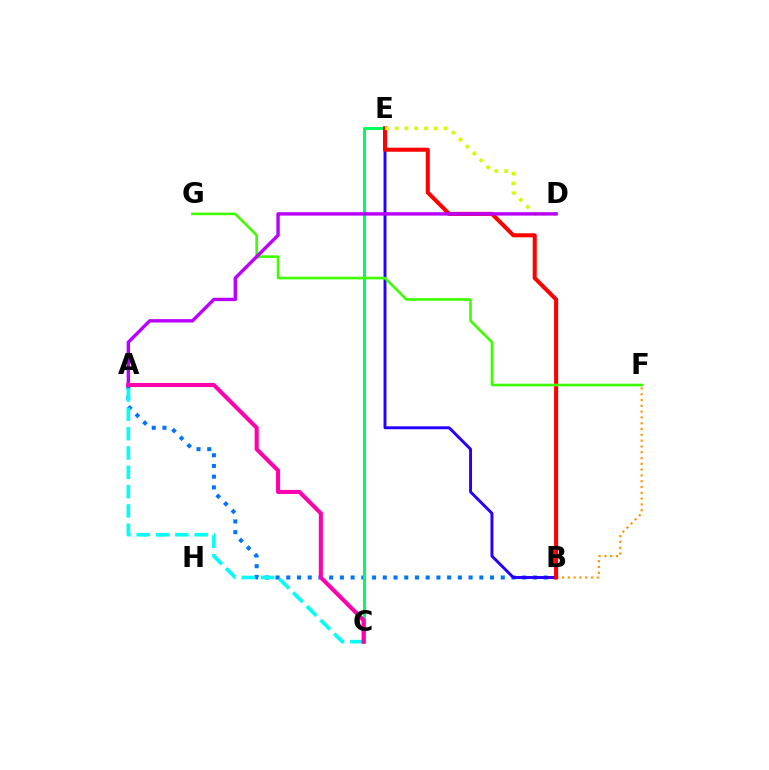{('A', 'B'): [{'color': '#0074ff', 'line_style': 'dotted', 'thickness': 2.91}], ('B', 'E'): [{'color': '#2500ff', 'line_style': 'solid', 'thickness': 2.1}, {'color': '#ff0000', 'line_style': 'solid', 'thickness': 2.92}], ('A', 'C'): [{'color': '#00fff6', 'line_style': 'dashed', 'thickness': 2.62}, {'color': '#ff00ac', 'line_style': 'solid', 'thickness': 2.94}], ('B', 'F'): [{'color': '#ff9400', 'line_style': 'dotted', 'thickness': 1.58}], ('C', 'E'): [{'color': '#00ff5c', 'line_style': 'solid', 'thickness': 2.18}], ('F', 'G'): [{'color': '#3dff00', 'line_style': 'solid', 'thickness': 1.88}], ('D', 'E'): [{'color': '#d1ff00', 'line_style': 'dotted', 'thickness': 2.66}], ('A', 'D'): [{'color': '#b900ff', 'line_style': 'solid', 'thickness': 2.44}]}